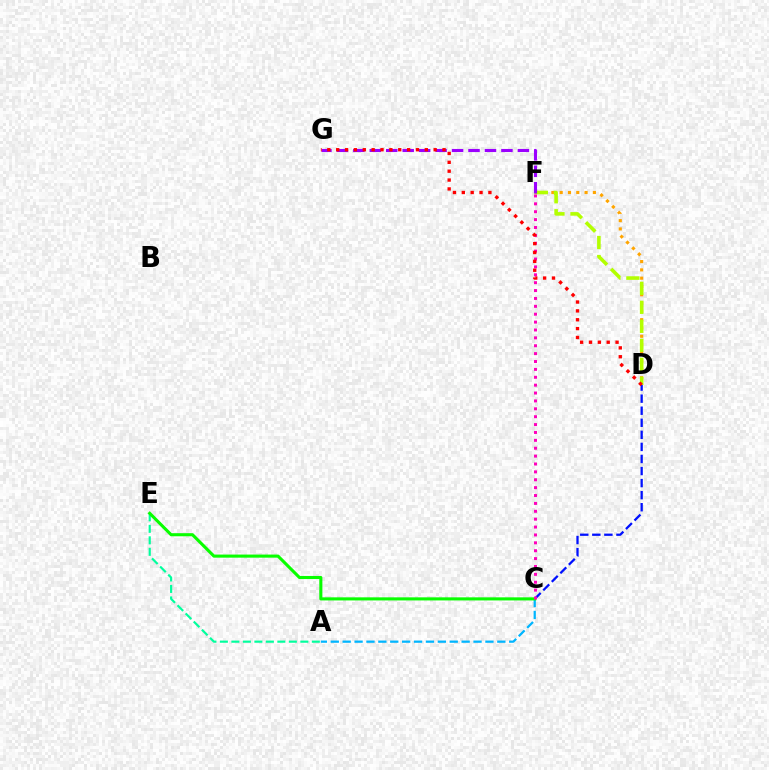{('C', 'D'): [{'color': '#0010ff', 'line_style': 'dashed', 'thickness': 1.64}], ('A', 'C'): [{'color': '#00b5ff', 'line_style': 'dashed', 'thickness': 1.62}], ('D', 'F'): [{'color': '#ffa500', 'line_style': 'dotted', 'thickness': 2.25}, {'color': '#b3ff00', 'line_style': 'dashed', 'thickness': 2.58}], ('A', 'E'): [{'color': '#00ff9d', 'line_style': 'dashed', 'thickness': 1.56}], ('C', 'E'): [{'color': '#08ff00', 'line_style': 'solid', 'thickness': 2.22}], ('C', 'F'): [{'color': '#ff00bd', 'line_style': 'dotted', 'thickness': 2.14}], ('F', 'G'): [{'color': '#9b00ff', 'line_style': 'dashed', 'thickness': 2.24}], ('D', 'G'): [{'color': '#ff0000', 'line_style': 'dotted', 'thickness': 2.41}]}